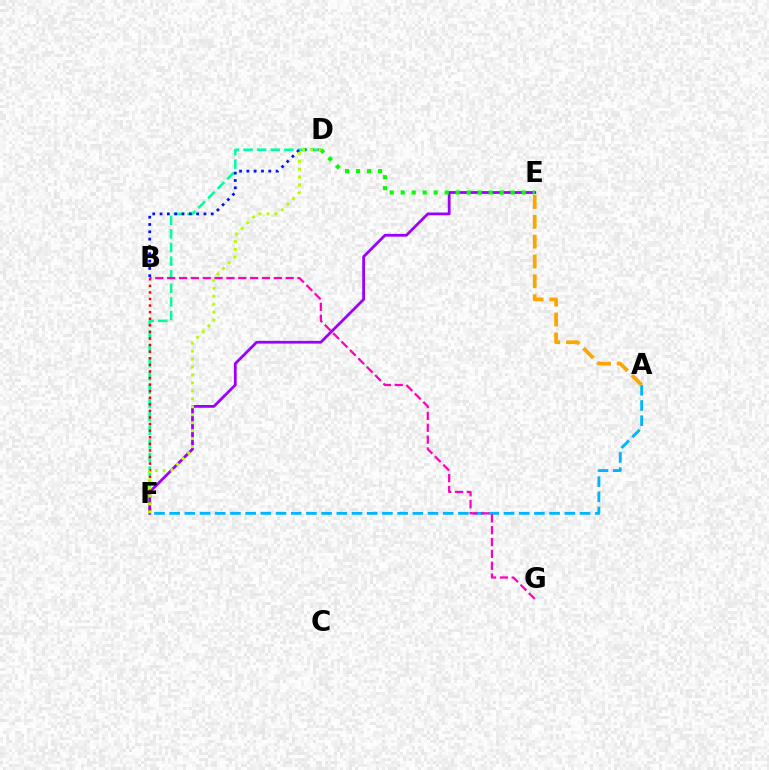{('D', 'F'): [{'color': '#00ff9d', 'line_style': 'dashed', 'thickness': 1.85}, {'color': '#b3ff00', 'line_style': 'dotted', 'thickness': 2.16}], ('A', 'F'): [{'color': '#00b5ff', 'line_style': 'dashed', 'thickness': 2.06}], ('B', 'D'): [{'color': '#0010ff', 'line_style': 'dotted', 'thickness': 1.99}], ('E', 'F'): [{'color': '#9b00ff', 'line_style': 'solid', 'thickness': 1.99}], ('A', 'E'): [{'color': '#ffa500', 'line_style': 'dashed', 'thickness': 2.7}], ('B', 'F'): [{'color': '#ff0000', 'line_style': 'dotted', 'thickness': 1.79}], ('B', 'G'): [{'color': '#ff00bd', 'line_style': 'dashed', 'thickness': 1.61}], ('D', 'E'): [{'color': '#08ff00', 'line_style': 'dotted', 'thickness': 2.99}]}